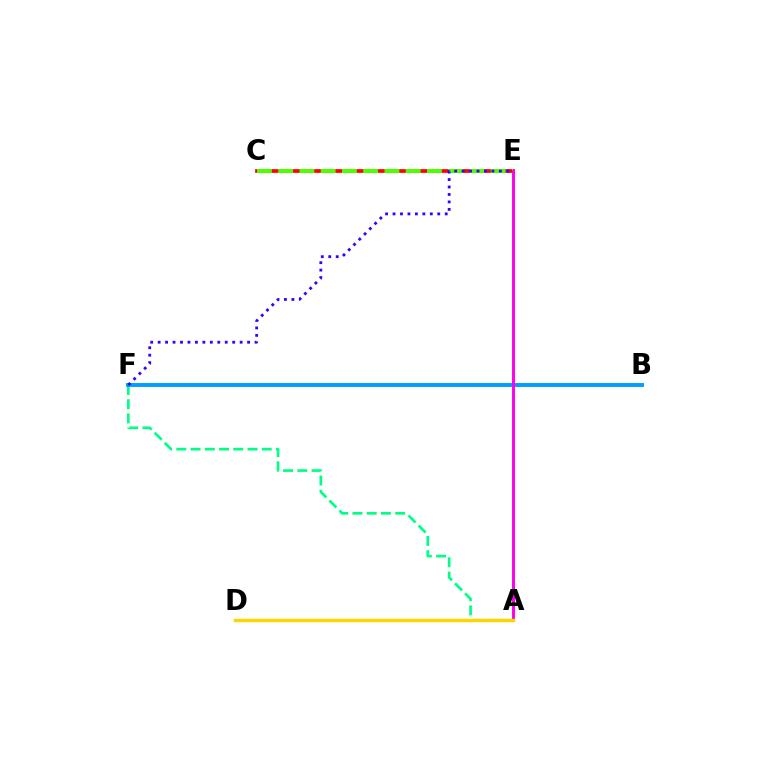{('C', 'E'): [{'color': '#ff0000', 'line_style': 'solid', 'thickness': 2.68}, {'color': '#4fff00', 'line_style': 'dashed', 'thickness': 2.89}], ('A', 'F'): [{'color': '#00ff86', 'line_style': 'dashed', 'thickness': 1.93}], ('B', 'F'): [{'color': '#009eff', 'line_style': 'solid', 'thickness': 2.81}], ('E', 'F'): [{'color': '#3700ff', 'line_style': 'dotted', 'thickness': 2.03}], ('A', 'E'): [{'color': '#ff00ed', 'line_style': 'solid', 'thickness': 2.12}], ('A', 'D'): [{'color': '#ffd500', 'line_style': 'solid', 'thickness': 2.48}]}